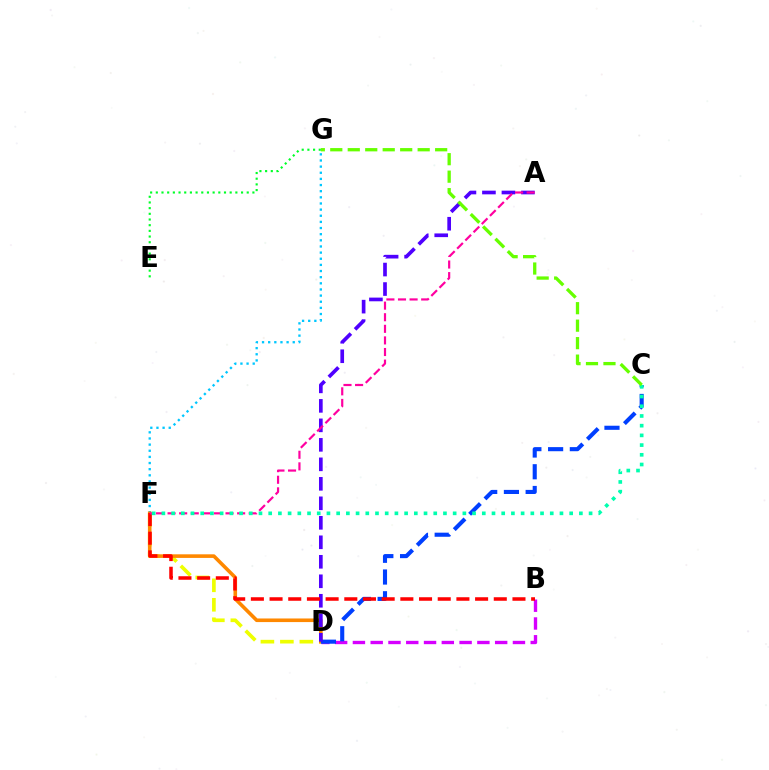{('D', 'F'): [{'color': '#eeff00', 'line_style': 'dashed', 'thickness': 2.64}, {'color': '#ff8800', 'line_style': 'solid', 'thickness': 2.6}], ('F', 'G'): [{'color': '#00c7ff', 'line_style': 'dotted', 'thickness': 1.67}], ('E', 'G'): [{'color': '#00ff27', 'line_style': 'dotted', 'thickness': 1.54}], ('B', 'D'): [{'color': '#d600ff', 'line_style': 'dashed', 'thickness': 2.42}], ('C', 'D'): [{'color': '#003fff', 'line_style': 'dashed', 'thickness': 2.95}], ('A', 'D'): [{'color': '#4f00ff', 'line_style': 'dashed', 'thickness': 2.65}], ('B', 'F'): [{'color': '#ff0000', 'line_style': 'dashed', 'thickness': 2.54}], ('A', 'F'): [{'color': '#ff00a0', 'line_style': 'dashed', 'thickness': 1.58}], ('C', 'F'): [{'color': '#00ffaf', 'line_style': 'dotted', 'thickness': 2.64}], ('C', 'G'): [{'color': '#66ff00', 'line_style': 'dashed', 'thickness': 2.37}]}